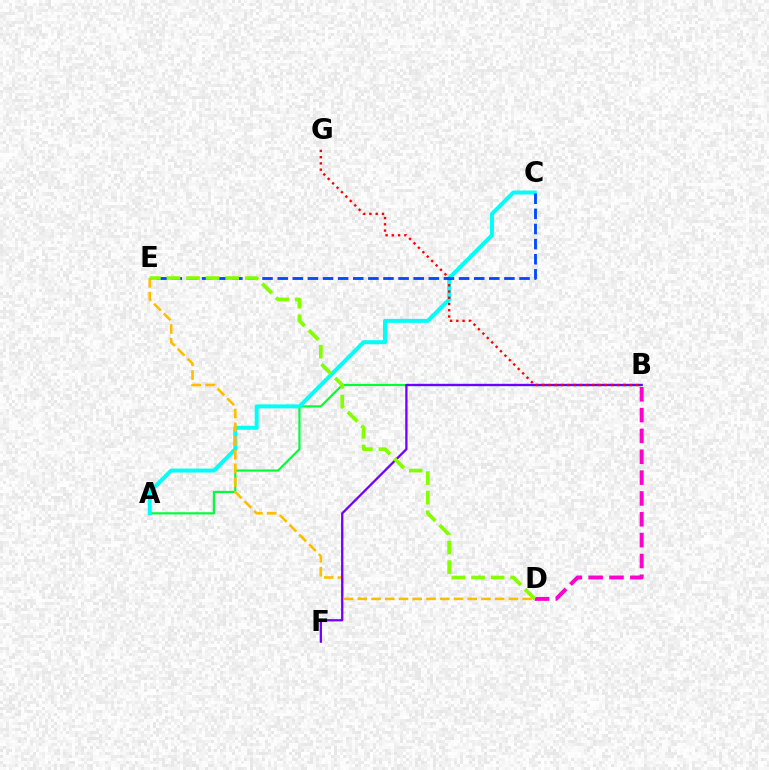{('A', 'B'): [{'color': '#00ff39', 'line_style': 'solid', 'thickness': 1.57}], ('A', 'C'): [{'color': '#00fff6', 'line_style': 'solid', 'thickness': 2.87}], ('D', 'E'): [{'color': '#ffbd00', 'line_style': 'dashed', 'thickness': 1.87}, {'color': '#84ff00', 'line_style': 'dashed', 'thickness': 2.66}], ('B', 'D'): [{'color': '#ff00cf', 'line_style': 'dashed', 'thickness': 2.83}], ('B', 'F'): [{'color': '#7200ff', 'line_style': 'solid', 'thickness': 1.65}], ('B', 'G'): [{'color': '#ff0000', 'line_style': 'dotted', 'thickness': 1.7}], ('C', 'E'): [{'color': '#004bff', 'line_style': 'dashed', 'thickness': 2.05}]}